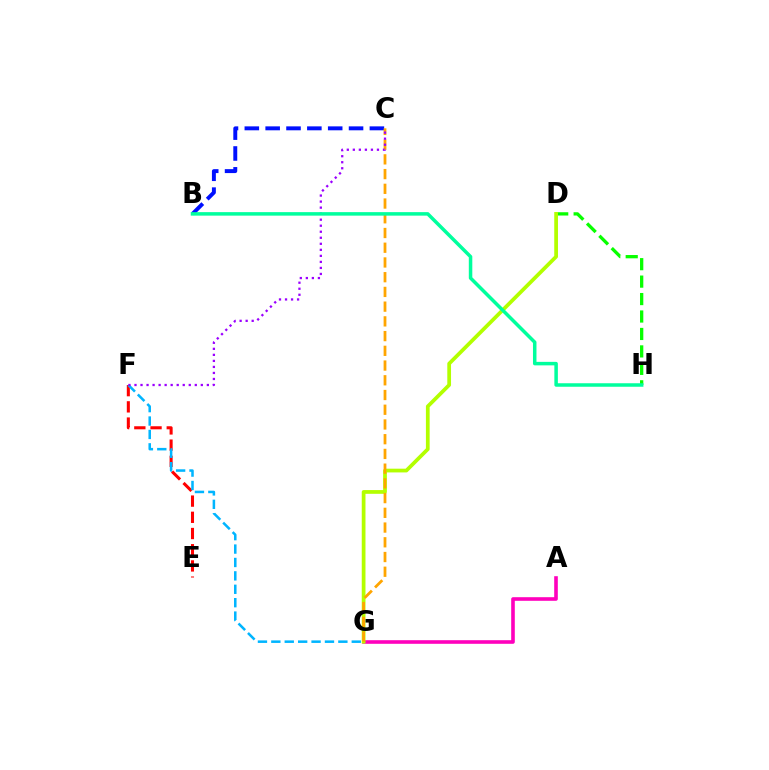{('B', 'C'): [{'color': '#0010ff', 'line_style': 'dashed', 'thickness': 2.83}], ('D', 'H'): [{'color': '#08ff00', 'line_style': 'dashed', 'thickness': 2.37}], ('E', 'F'): [{'color': '#ff0000', 'line_style': 'dashed', 'thickness': 2.2}], ('A', 'G'): [{'color': '#ff00bd', 'line_style': 'solid', 'thickness': 2.6}], ('D', 'G'): [{'color': '#b3ff00', 'line_style': 'solid', 'thickness': 2.69}], ('F', 'G'): [{'color': '#00b5ff', 'line_style': 'dashed', 'thickness': 1.82}], ('C', 'G'): [{'color': '#ffa500', 'line_style': 'dashed', 'thickness': 2.0}], ('C', 'F'): [{'color': '#9b00ff', 'line_style': 'dotted', 'thickness': 1.64}], ('B', 'H'): [{'color': '#00ff9d', 'line_style': 'solid', 'thickness': 2.52}]}